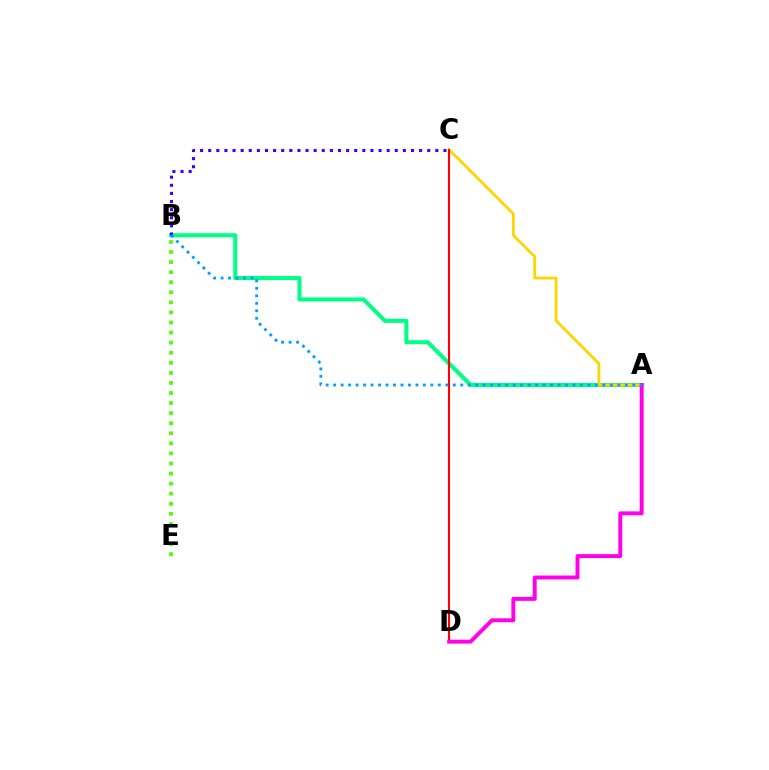{('A', 'B'): [{'color': '#00ff86', 'line_style': 'solid', 'thickness': 2.91}, {'color': '#009eff', 'line_style': 'dotted', 'thickness': 2.03}], ('A', 'C'): [{'color': '#ffd500', 'line_style': 'solid', 'thickness': 2.01}], ('B', 'E'): [{'color': '#4fff00', 'line_style': 'dotted', 'thickness': 2.74}], ('C', 'D'): [{'color': '#ff0000', 'line_style': 'solid', 'thickness': 1.52}], ('A', 'D'): [{'color': '#ff00ed', 'line_style': 'solid', 'thickness': 2.83}], ('B', 'C'): [{'color': '#3700ff', 'line_style': 'dotted', 'thickness': 2.2}]}